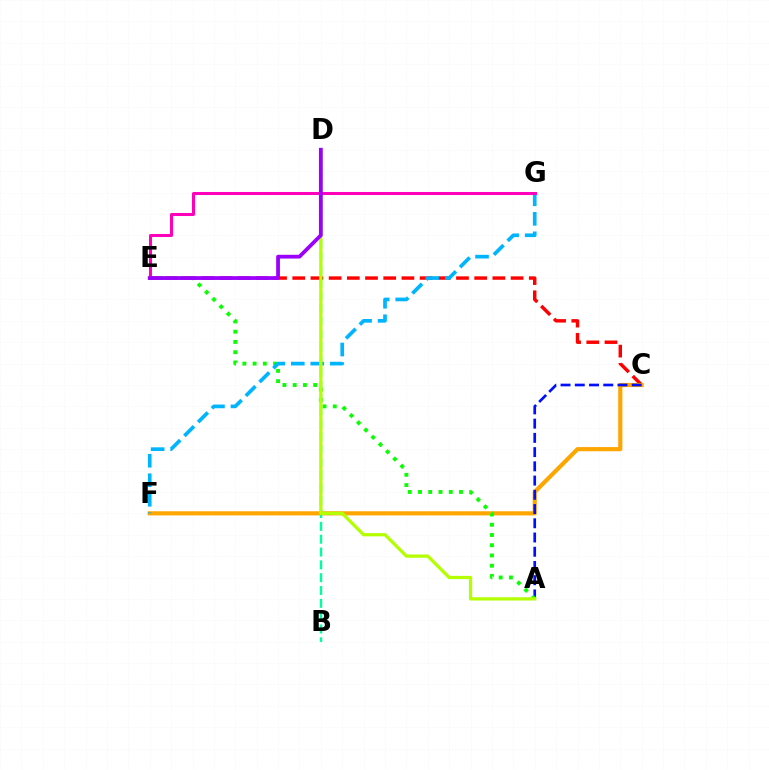{('C', 'E'): [{'color': '#ff0000', 'line_style': 'dashed', 'thickness': 2.47}], ('C', 'F'): [{'color': '#ffa500', 'line_style': 'solid', 'thickness': 2.99}], ('A', 'C'): [{'color': '#0010ff', 'line_style': 'dashed', 'thickness': 1.93}], ('A', 'E'): [{'color': '#08ff00', 'line_style': 'dotted', 'thickness': 2.78}], ('F', 'G'): [{'color': '#00b5ff', 'line_style': 'dashed', 'thickness': 2.65}], ('B', 'D'): [{'color': '#00ff9d', 'line_style': 'dashed', 'thickness': 1.74}], ('A', 'D'): [{'color': '#b3ff00', 'line_style': 'solid', 'thickness': 2.34}], ('E', 'G'): [{'color': '#ff00bd', 'line_style': 'solid', 'thickness': 2.18}], ('D', 'E'): [{'color': '#9b00ff', 'line_style': 'solid', 'thickness': 2.72}]}